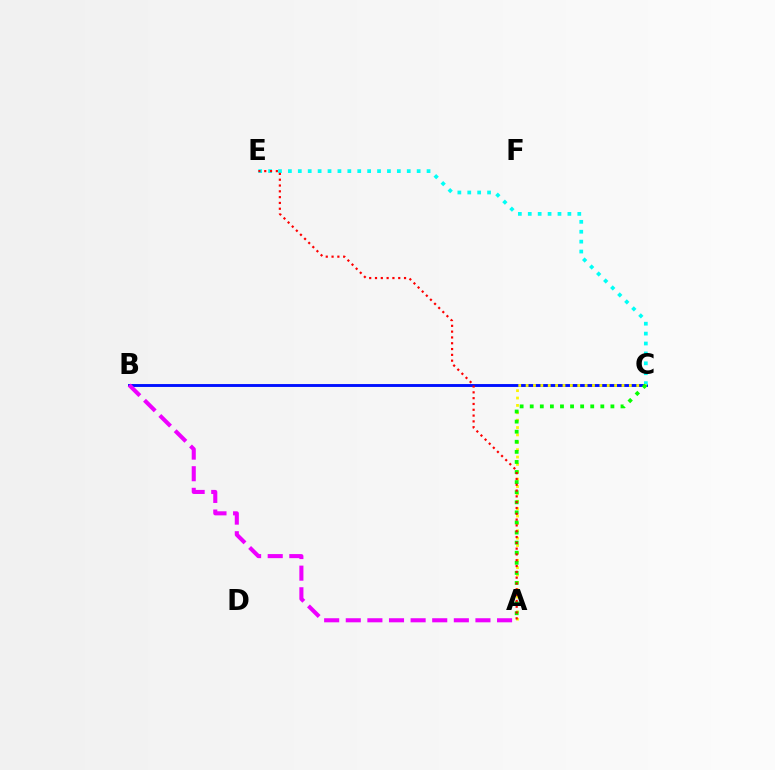{('B', 'C'): [{'color': '#0010ff', 'line_style': 'solid', 'thickness': 2.08}], ('C', 'E'): [{'color': '#00fff6', 'line_style': 'dotted', 'thickness': 2.69}], ('A', 'C'): [{'color': '#fcf500', 'line_style': 'dotted', 'thickness': 2.0}, {'color': '#08ff00', 'line_style': 'dotted', 'thickness': 2.74}], ('A', 'B'): [{'color': '#ee00ff', 'line_style': 'dashed', 'thickness': 2.94}], ('A', 'E'): [{'color': '#ff0000', 'line_style': 'dotted', 'thickness': 1.58}]}